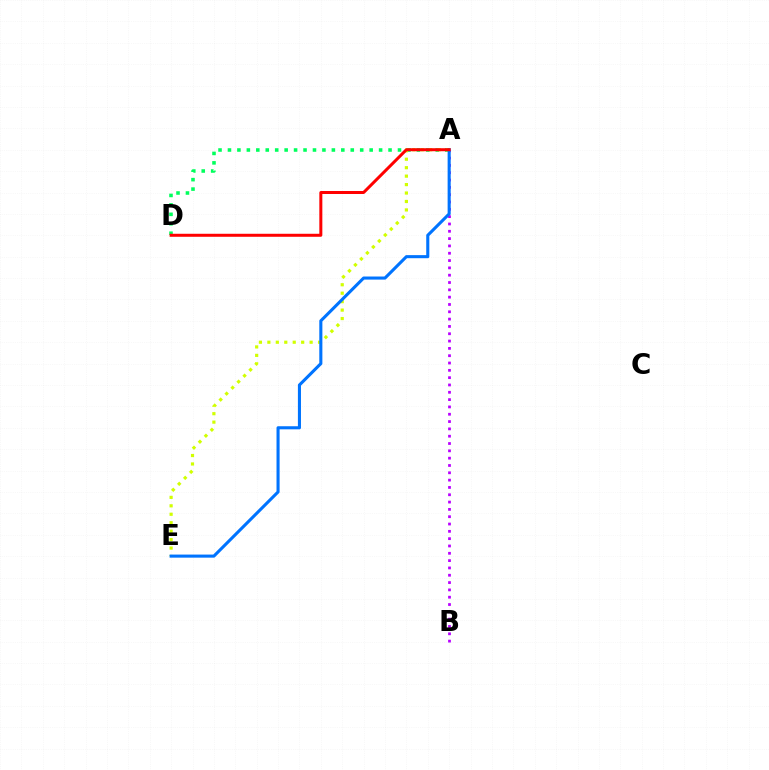{('A', 'B'): [{'color': '#b900ff', 'line_style': 'dotted', 'thickness': 1.99}], ('A', 'D'): [{'color': '#00ff5c', 'line_style': 'dotted', 'thickness': 2.57}, {'color': '#ff0000', 'line_style': 'solid', 'thickness': 2.16}], ('A', 'E'): [{'color': '#d1ff00', 'line_style': 'dotted', 'thickness': 2.3}, {'color': '#0074ff', 'line_style': 'solid', 'thickness': 2.22}]}